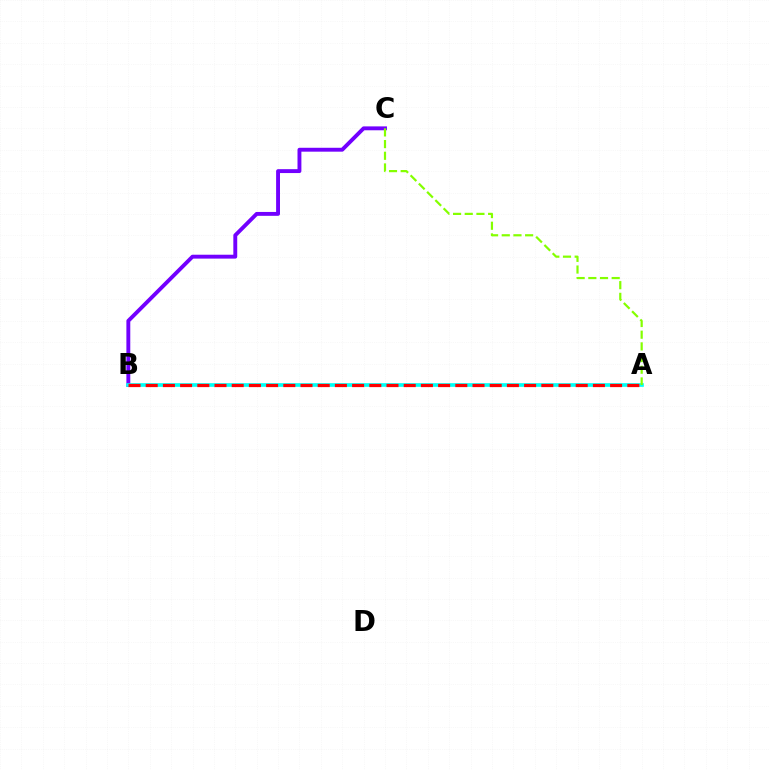{('B', 'C'): [{'color': '#7200ff', 'line_style': 'solid', 'thickness': 2.8}], ('A', 'B'): [{'color': '#00fff6', 'line_style': 'solid', 'thickness': 2.63}, {'color': '#ff0000', 'line_style': 'dashed', 'thickness': 2.34}], ('A', 'C'): [{'color': '#84ff00', 'line_style': 'dashed', 'thickness': 1.59}]}